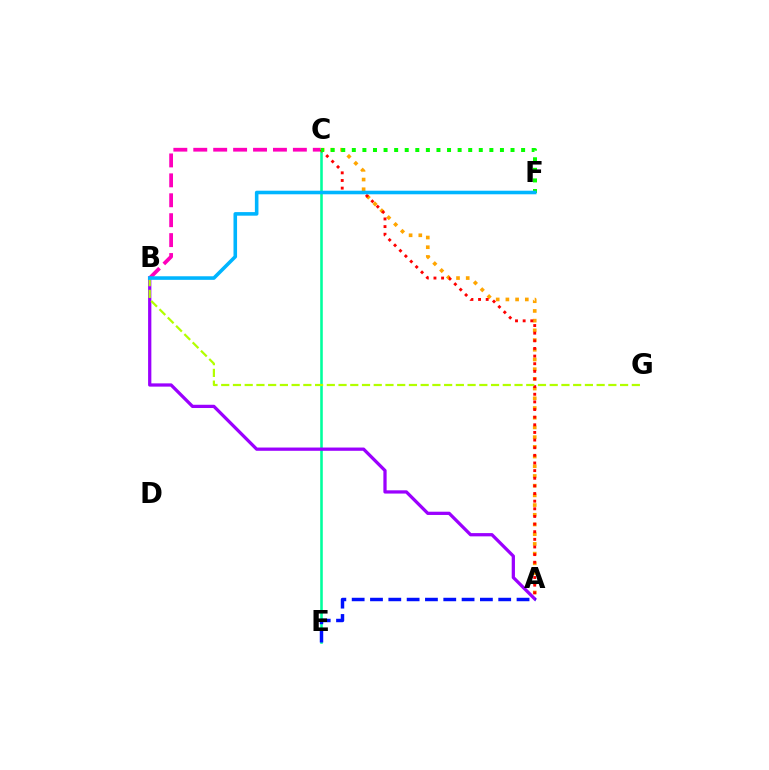{('B', 'C'): [{'color': '#ff00bd', 'line_style': 'dashed', 'thickness': 2.71}], ('C', 'E'): [{'color': '#00ff9d', 'line_style': 'solid', 'thickness': 1.85}], ('A', 'B'): [{'color': '#9b00ff', 'line_style': 'solid', 'thickness': 2.34}], ('A', 'C'): [{'color': '#ffa500', 'line_style': 'dotted', 'thickness': 2.64}, {'color': '#ff0000', 'line_style': 'dotted', 'thickness': 2.07}], ('A', 'E'): [{'color': '#0010ff', 'line_style': 'dashed', 'thickness': 2.49}], ('B', 'G'): [{'color': '#b3ff00', 'line_style': 'dashed', 'thickness': 1.59}], ('C', 'F'): [{'color': '#08ff00', 'line_style': 'dotted', 'thickness': 2.87}], ('B', 'F'): [{'color': '#00b5ff', 'line_style': 'solid', 'thickness': 2.58}]}